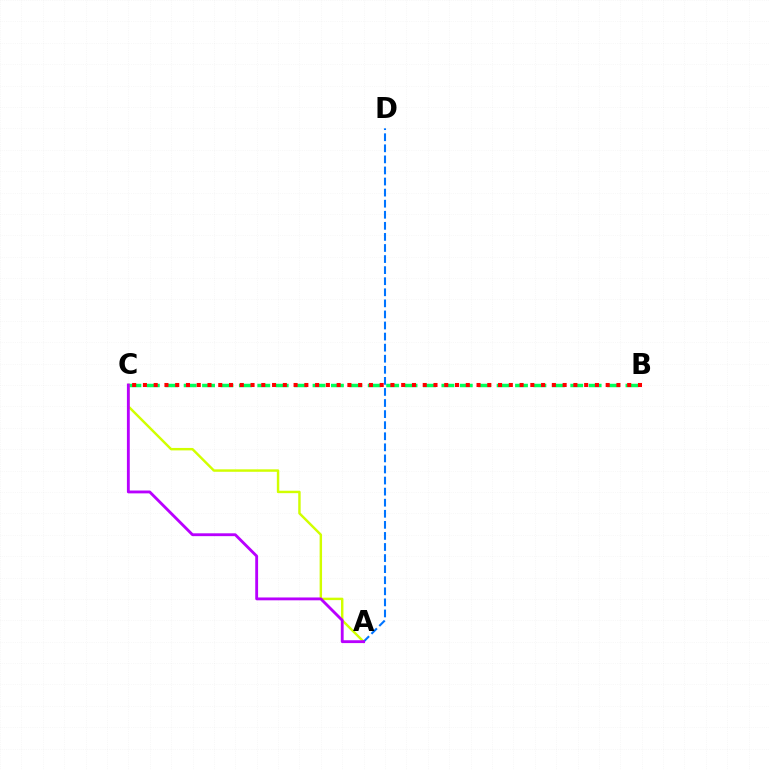{('B', 'C'): [{'color': '#00ff5c', 'line_style': 'dashed', 'thickness': 2.5}, {'color': '#ff0000', 'line_style': 'dotted', 'thickness': 2.92}], ('A', 'C'): [{'color': '#d1ff00', 'line_style': 'solid', 'thickness': 1.76}, {'color': '#b900ff', 'line_style': 'solid', 'thickness': 2.05}], ('A', 'D'): [{'color': '#0074ff', 'line_style': 'dashed', 'thickness': 1.5}]}